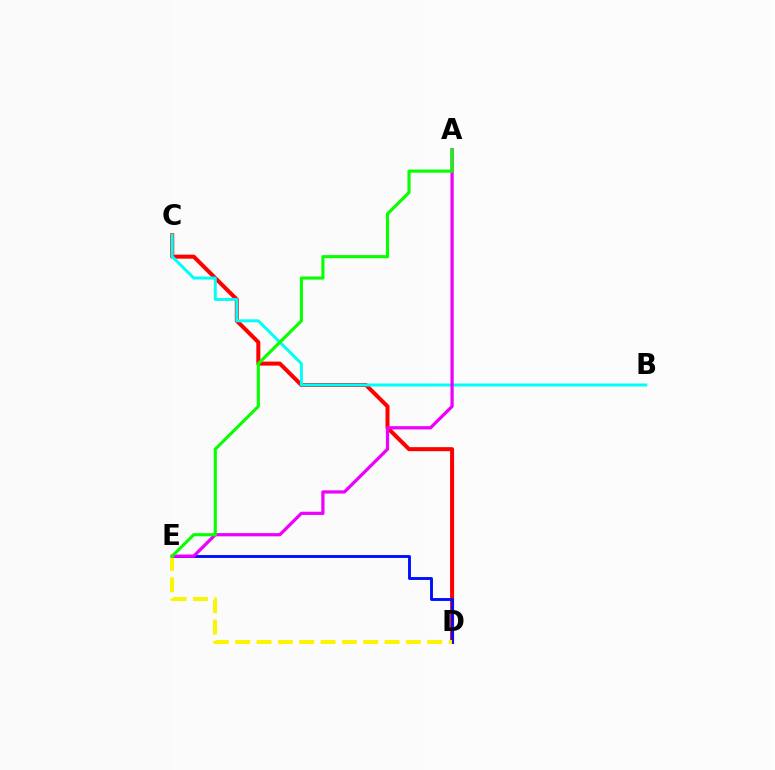{('C', 'D'): [{'color': '#ff0000', 'line_style': 'solid', 'thickness': 2.9}], ('D', 'E'): [{'color': '#0010ff', 'line_style': 'solid', 'thickness': 2.09}, {'color': '#fcf500', 'line_style': 'dashed', 'thickness': 2.9}], ('B', 'C'): [{'color': '#00fff6', 'line_style': 'solid', 'thickness': 2.15}], ('A', 'E'): [{'color': '#ee00ff', 'line_style': 'solid', 'thickness': 2.33}, {'color': '#08ff00', 'line_style': 'solid', 'thickness': 2.25}]}